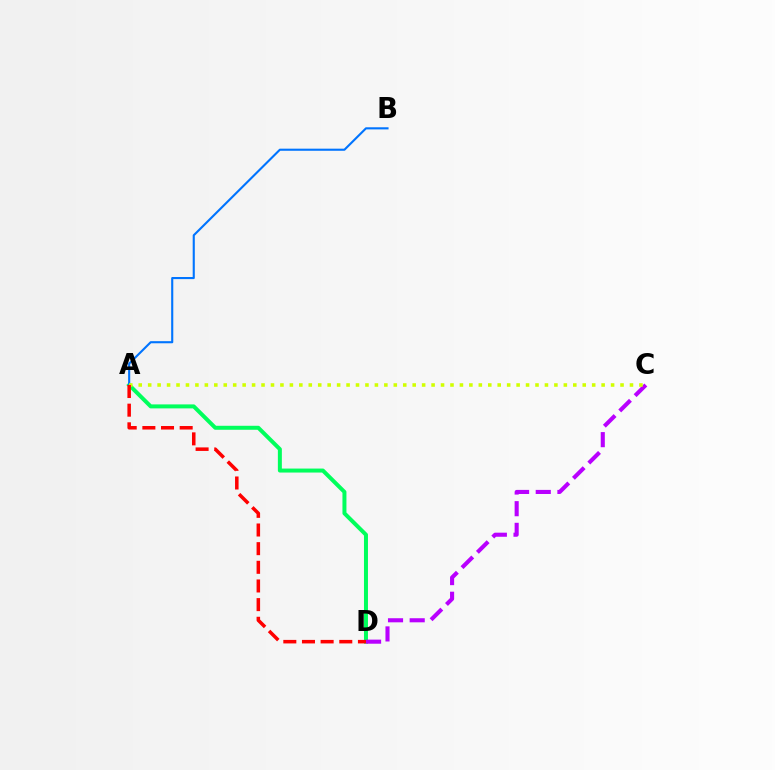{('A', 'D'): [{'color': '#00ff5c', 'line_style': 'solid', 'thickness': 2.87}, {'color': '#ff0000', 'line_style': 'dashed', 'thickness': 2.53}], ('A', 'B'): [{'color': '#0074ff', 'line_style': 'solid', 'thickness': 1.52}], ('C', 'D'): [{'color': '#b900ff', 'line_style': 'dashed', 'thickness': 2.94}], ('A', 'C'): [{'color': '#d1ff00', 'line_style': 'dotted', 'thickness': 2.57}]}